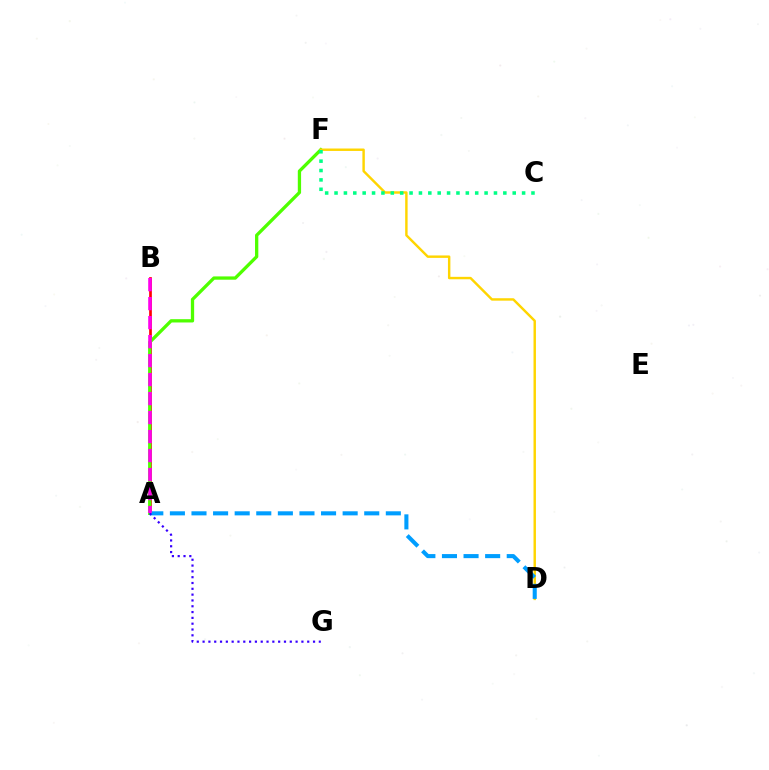{('A', 'B'): [{'color': '#ff0000', 'line_style': 'solid', 'thickness': 1.94}, {'color': '#ff00ed', 'line_style': 'dashed', 'thickness': 2.58}], ('A', 'F'): [{'color': '#4fff00', 'line_style': 'solid', 'thickness': 2.37}], ('D', 'F'): [{'color': '#ffd500', 'line_style': 'solid', 'thickness': 1.75}], ('A', 'D'): [{'color': '#009eff', 'line_style': 'dashed', 'thickness': 2.93}], ('A', 'G'): [{'color': '#3700ff', 'line_style': 'dotted', 'thickness': 1.58}], ('C', 'F'): [{'color': '#00ff86', 'line_style': 'dotted', 'thickness': 2.55}]}